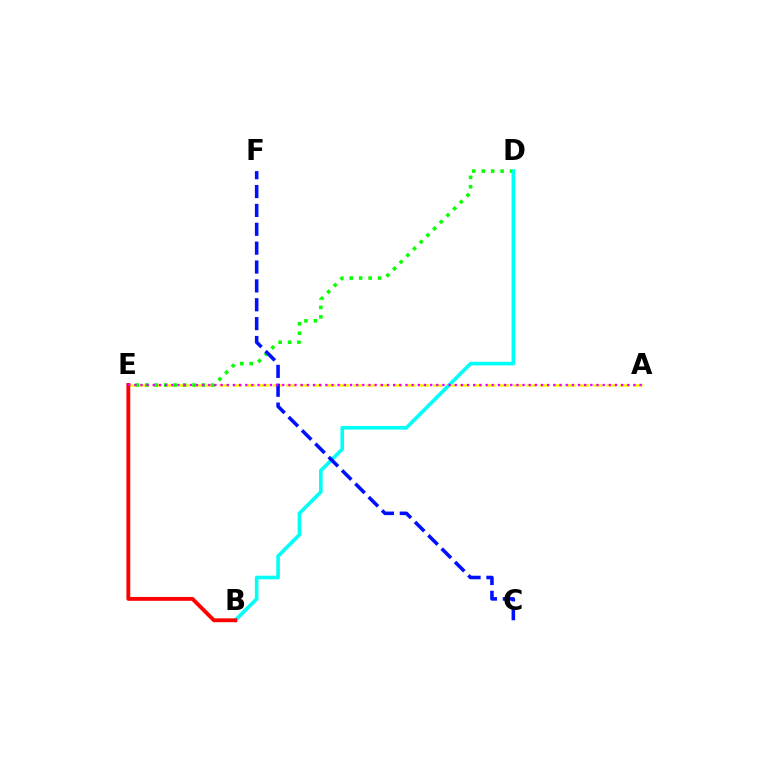{('A', 'E'): [{'color': '#fcf500', 'line_style': 'dashed', 'thickness': 1.81}, {'color': '#ee00ff', 'line_style': 'dotted', 'thickness': 1.67}], ('D', 'E'): [{'color': '#08ff00', 'line_style': 'dotted', 'thickness': 2.57}], ('B', 'D'): [{'color': '#00fff6', 'line_style': 'solid', 'thickness': 2.6}], ('C', 'F'): [{'color': '#0010ff', 'line_style': 'dashed', 'thickness': 2.56}], ('B', 'E'): [{'color': '#ff0000', 'line_style': 'solid', 'thickness': 2.77}]}